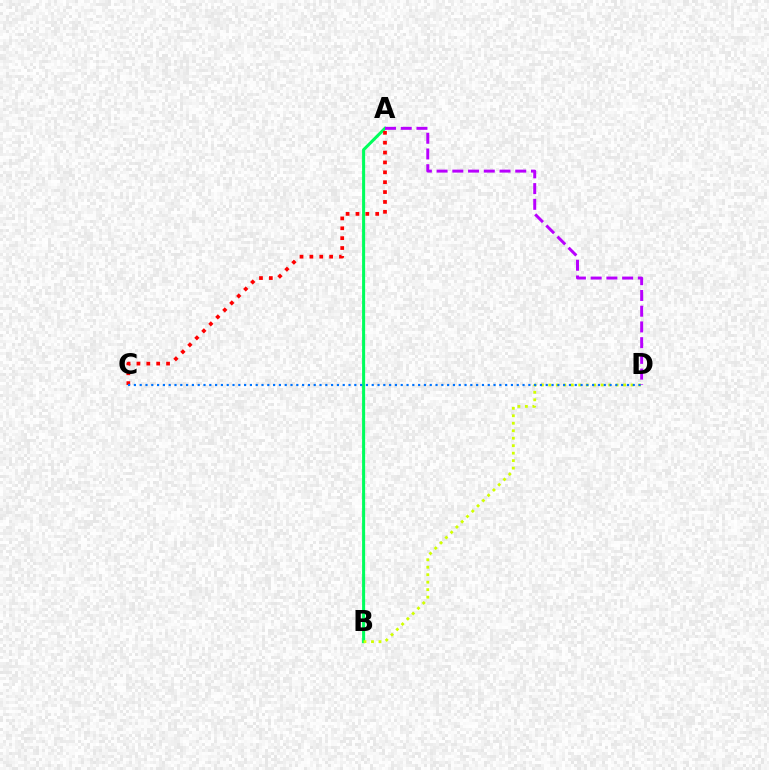{('A', 'B'): [{'color': '#00ff5c', 'line_style': 'solid', 'thickness': 2.19}], ('B', 'D'): [{'color': '#d1ff00', 'line_style': 'dotted', 'thickness': 2.03}], ('A', 'D'): [{'color': '#b900ff', 'line_style': 'dashed', 'thickness': 2.14}], ('A', 'C'): [{'color': '#ff0000', 'line_style': 'dotted', 'thickness': 2.68}], ('C', 'D'): [{'color': '#0074ff', 'line_style': 'dotted', 'thickness': 1.58}]}